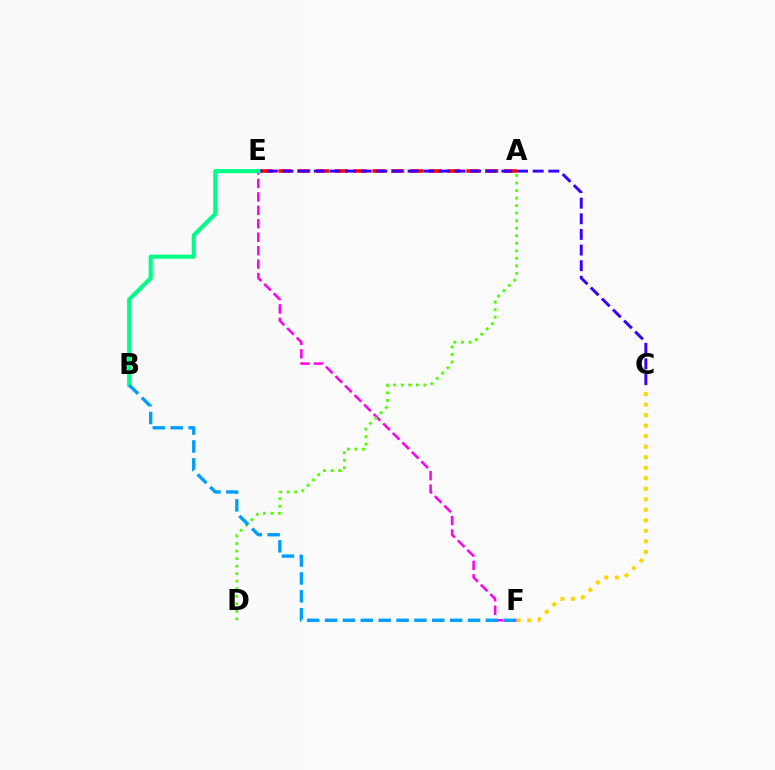{('C', 'F'): [{'color': '#ffd500', 'line_style': 'dotted', 'thickness': 2.86}], ('E', 'F'): [{'color': '#ff00ed', 'line_style': 'dashed', 'thickness': 1.83}], ('A', 'D'): [{'color': '#4fff00', 'line_style': 'dotted', 'thickness': 2.05}], ('A', 'E'): [{'color': '#ff0000', 'line_style': 'dashed', 'thickness': 2.55}], ('C', 'E'): [{'color': '#3700ff', 'line_style': 'dashed', 'thickness': 2.12}], ('B', 'E'): [{'color': '#00ff86', 'line_style': 'solid', 'thickness': 2.96}], ('B', 'F'): [{'color': '#009eff', 'line_style': 'dashed', 'thickness': 2.43}]}